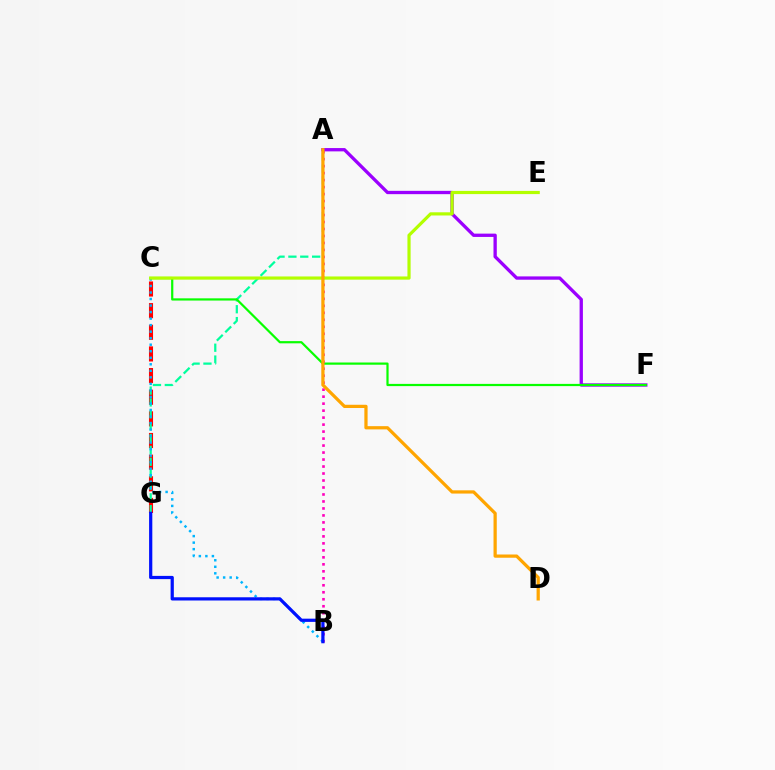{('C', 'G'): [{'color': '#ff0000', 'line_style': 'dashed', 'thickness': 2.94}], ('A', 'G'): [{'color': '#00ff9d', 'line_style': 'dashed', 'thickness': 1.61}], ('B', 'C'): [{'color': '#00b5ff', 'line_style': 'dotted', 'thickness': 1.77}], ('A', 'F'): [{'color': '#9b00ff', 'line_style': 'solid', 'thickness': 2.38}], ('C', 'F'): [{'color': '#08ff00', 'line_style': 'solid', 'thickness': 1.59}], ('A', 'B'): [{'color': '#ff00bd', 'line_style': 'dotted', 'thickness': 1.9}], ('C', 'E'): [{'color': '#b3ff00', 'line_style': 'solid', 'thickness': 2.3}], ('B', 'G'): [{'color': '#0010ff', 'line_style': 'solid', 'thickness': 2.32}], ('A', 'D'): [{'color': '#ffa500', 'line_style': 'solid', 'thickness': 2.33}]}